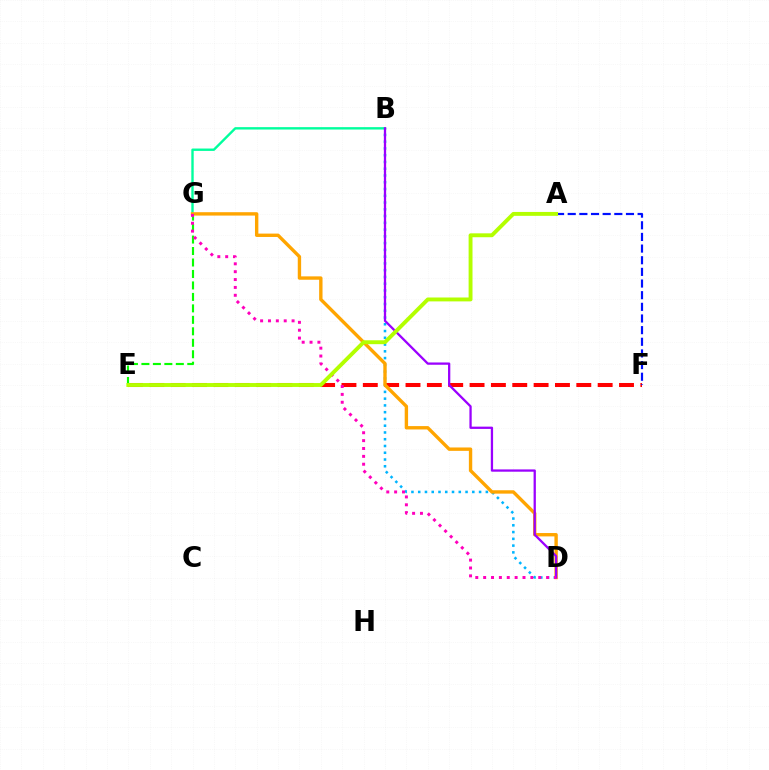{('E', 'F'): [{'color': '#ff0000', 'line_style': 'dashed', 'thickness': 2.9}], ('B', 'D'): [{'color': '#00b5ff', 'line_style': 'dotted', 'thickness': 1.84}, {'color': '#9b00ff', 'line_style': 'solid', 'thickness': 1.64}], ('B', 'G'): [{'color': '#00ff9d', 'line_style': 'solid', 'thickness': 1.72}], ('D', 'G'): [{'color': '#ffa500', 'line_style': 'solid', 'thickness': 2.43}, {'color': '#ff00bd', 'line_style': 'dotted', 'thickness': 2.14}], ('A', 'F'): [{'color': '#0010ff', 'line_style': 'dashed', 'thickness': 1.58}], ('E', 'G'): [{'color': '#08ff00', 'line_style': 'dashed', 'thickness': 1.56}], ('A', 'E'): [{'color': '#b3ff00', 'line_style': 'solid', 'thickness': 2.8}]}